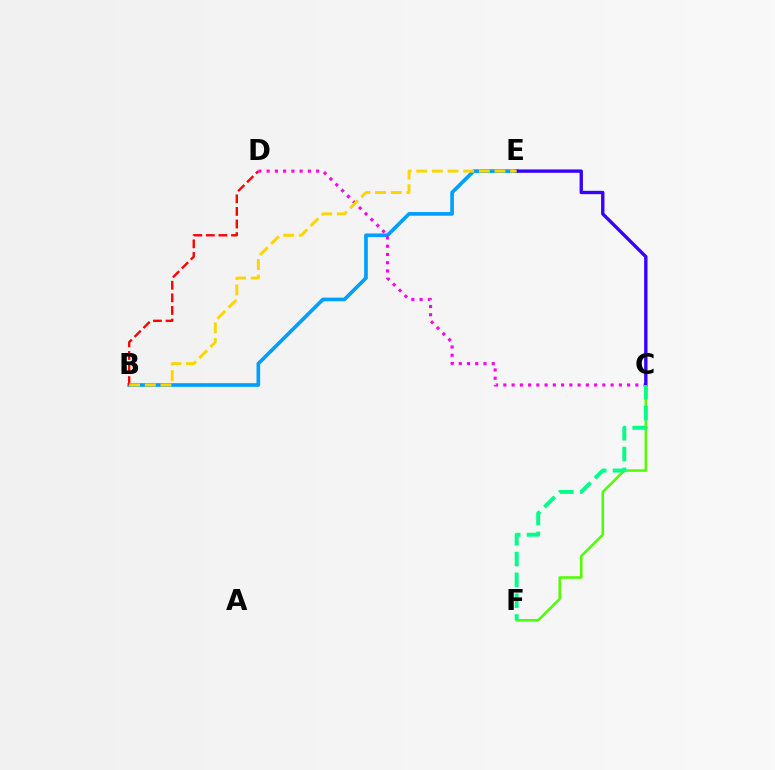{('C', 'F'): [{'color': '#4fff00', 'line_style': 'solid', 'thickness': 1.83}, {'color': '#00ff86', 'line_style': 'dashed', 'thickness': 2.83}], ('B', 'E'): [{'color': '#009eff', 'line_style': 'solid', 'thickness': 2.63}, {'color': '#ffd500', 'line_style': 'dashed', 'thickness': 2.13}], ('B', 'D'): [{'color': '#ff0000', 'line_style': 'dashed', 'thickness': 1.71}], ('C', 'D'): [{'color': '#ff00ed', 'line_style': 'dotted', 'thickness': 2.24}], ('C', 'E'): [{'color': '#3700ff', 'line_style': 'solid', 'thickness': 2.41}]}